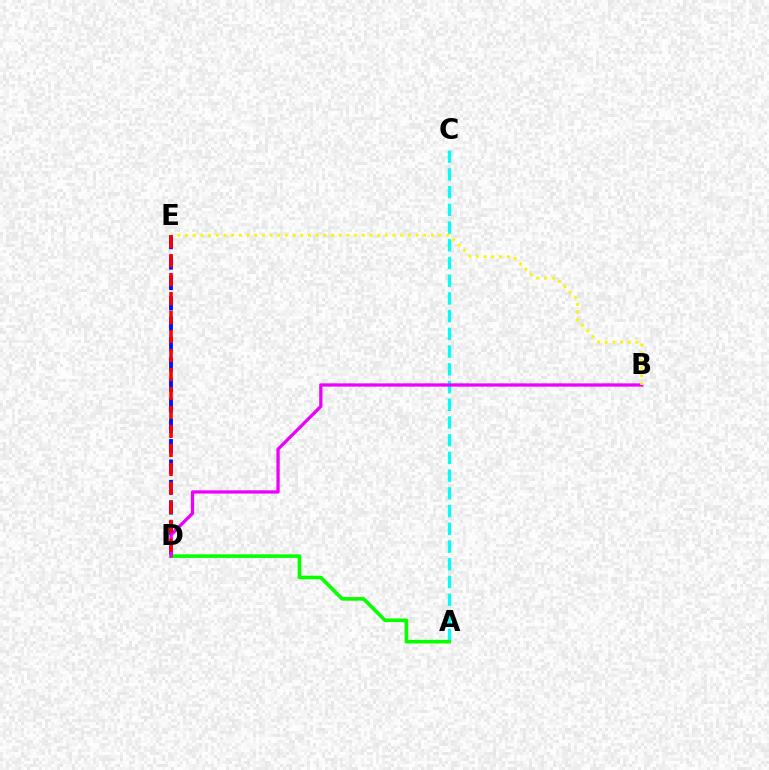{('A', 'C'): [{'color': '#00fff6', 'line_style': 'dashed', 'thickness': 2.41}], ('D', 'E'): [{'color': '#0010ff', 'line_style': 'dashed', 'thickness': 2.77}, {'color': '#ff0000', 'line_style': 'dashed', 'thickness': 2.58}], ('A', 'D'): [{'color': '#08ff00', 'line_style': 'solid', 'thickness': 2.6}], ('B', 'D'): [{'color': '#ee00ff', 'line_style': 'solid', 'thickness': 2.36}], ('B', 'E'): [{'color': '#fcf500', 'line_style': 'dotted', 'thickness': 2.09}]}